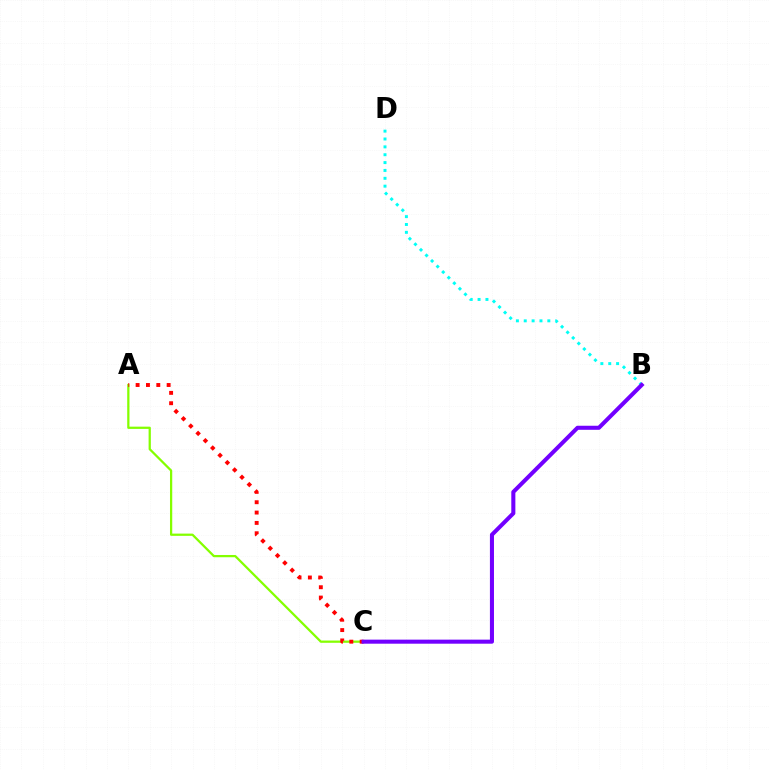{('A', 'C'): [{'color': '#84ff00', 'line_style': 'solid', 'thickness': 1.62}, {'color': '#ff0000', 'line_style': 'dotted', 'thickness': 2.81}], ('B', 'D'): [{'color': '#00fff6', 'line_style': 'dotted', 'thickness': 2.14}], ('B', 'C'): [{'color': '#7200ff', 'line_style': 'solid', 'thickness': 2.92}]}